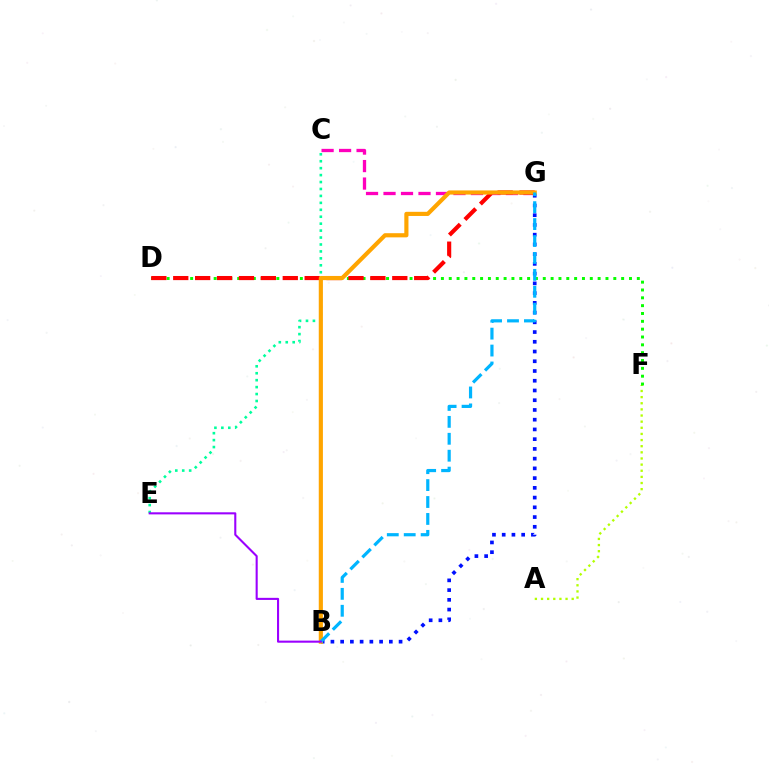{('B', 'G'): [{'color': '#0010ff', 'line_style': 'dotted', 'thickness': 2.65}, {'color': '#ffa500', 'line_style': 'solid', 'thickness': 2.99}, {'color': '#00b5ff', 'line_style': 'dashed', 'thickness': 2.3}], ('C', 'G'): [{'color': '#ff00bd', 'line_style': 'dashed', 'thickness': 2.38}], ('A', 'F'): [{'color': '#b3ff00', 'line_style': 'dotted', 'thickness': 1.67}], ('D', 'F'): [{'color': '#08ff00', 'line_style': 'dotted', 'thickness': 2.13}], ('D', 'G'): [{'color': '#ff0000', 'line_style': 'dashed', 'thickness': 2.98}], ('C', 'E'): [{'color': '#00ff9d', 'line_style': 'dotted', 'thickness': 1.89}], ('B', 'E'): [{'color': '#9b00ff', 'line_style': 'solid', 'thickness': 1.51}]}